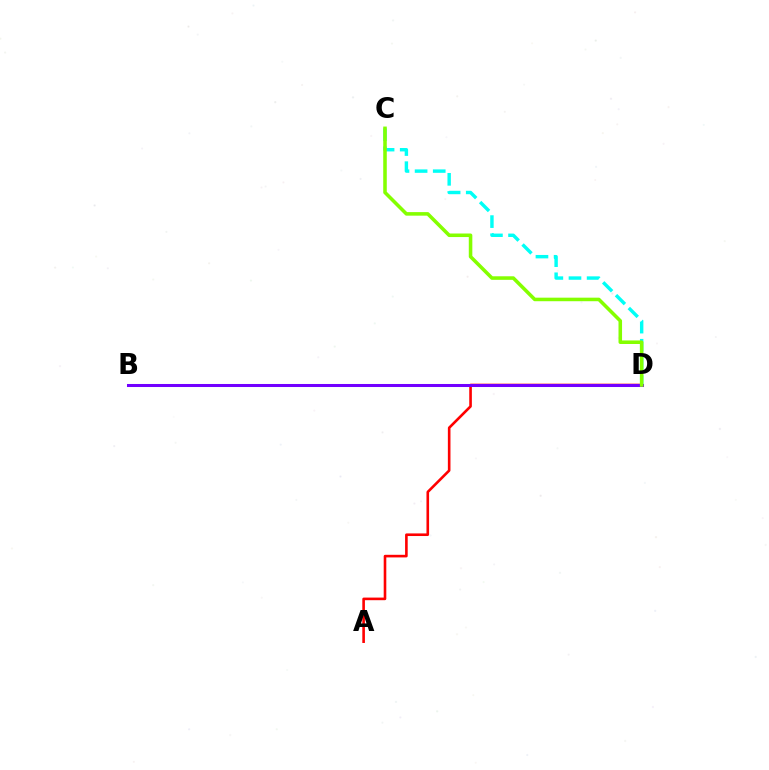{('A', 'D'): [{'color': '#ff0000', 'line_style': 'solid', 'thickness': 1.88}], ('C', 'D'): [{'color': '#00fff6', 'line_style': 'dashed', 'thickness': 2.46}, {'color': '#84ff00', 'line_style': 'solid', 'thickness': 2.56}], ('B', 'D'): [{'color': '#7200ff', 'line_style': 'solid', 'thickness': 2.18}]}